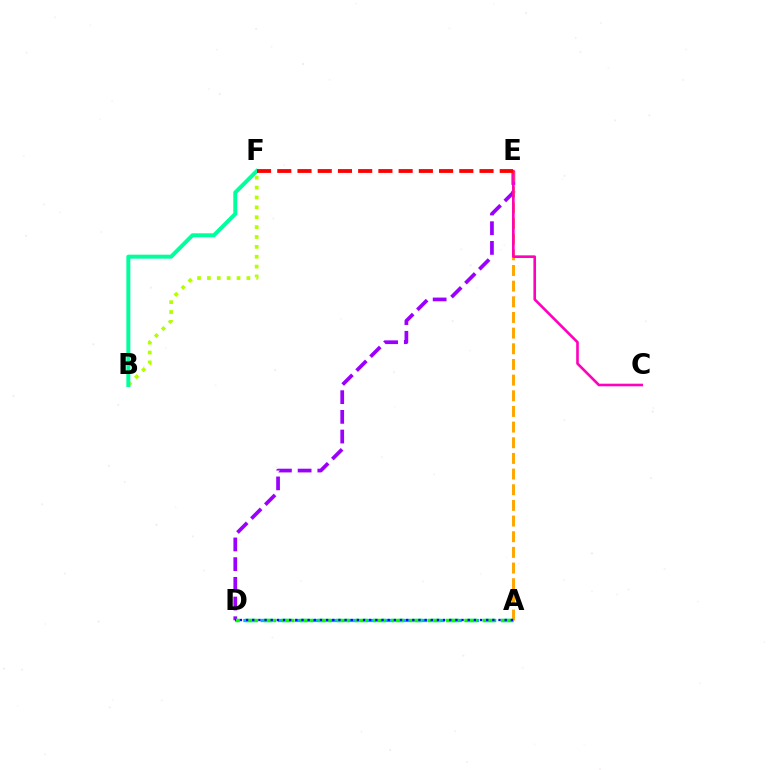{('D', 'E'): [{'color': '#9b00ff', 'line_style': 'dashed', 'thickness': 2.68}], ('A', 'E'): [{'color': '#ffa500', 'line_style': 'dashed', 'thickness': 2.13}], ('C', 'E'): [{'color': '#ff00bd', 'line_style': 'solid', 'thickness': 1.89}], ('B', 'F'): [{'color': '#b3ff00', 'line_style': 'dotted', 'thickness': 2.68}, {'color': '#00ff9d', 'line_style': 'solid', 'thickness': 2.86}], ('A', 'D'): [{'color': '#00b5ff', 'line_style': 'dashed', 'thickness': 2.34}, {'color': '#08ff00', 'line_style': 'dashed', 'thickness': 2.48}, {'color': '#0010ff', 'line_style': 'dotted', 'thickness': 1.67}], ('E', 'F'): [{'color': '#ff0000', 'line_style': 'dashed', 'thickness': 2.75}]}